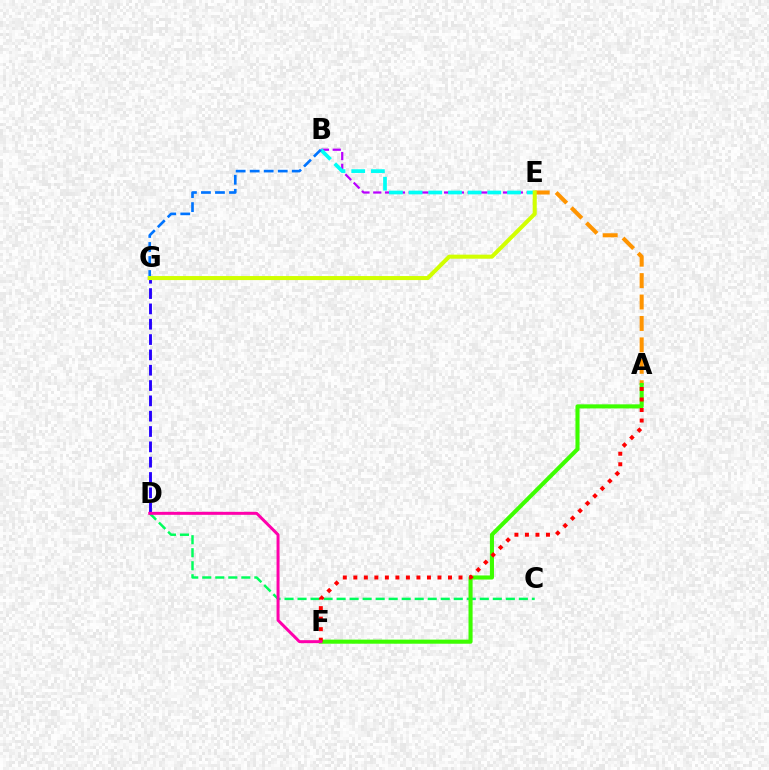{('B', 'E'): [{'color': '#b900ff', 'line_style': 'dashed', 'thickness': 1.6}, {'color': '#00fff6', 'line_style': 'dashed', 'thickness': 2.67}], ('C', 'D'): [{'color': '#00ff5c', 'line_style': 'dashed', 'thickness': 1.77}], ('B', 'G'): [{'color': '#0074ff', 'line_style': 'dashed', 'thickness': 1.91}], ('D', 'G'): [{'color': '#2500ff', 'line_style': 'dashed', 'thickness': 2.08}], ('A', 'E'): [{'color': '#ff9400', 'line_style': 'dashed', 'thickness': 2.91}], ('A', 'F'): [{'color': '#3dff00', 'line_style': 'solid', 'thickness': 2.94}, {'color': '#ff0000', 'line_style': 'dotted', 'thickness': 2.86}], ('D', 'F'): [{'color': '#ff00ac', 'line_style': 'solid', 'thickness': 2.15}], ('E', 'G'): [{'color': '#d1ff00', 'line_style': 'solid', 'thickness': 2.91}]}